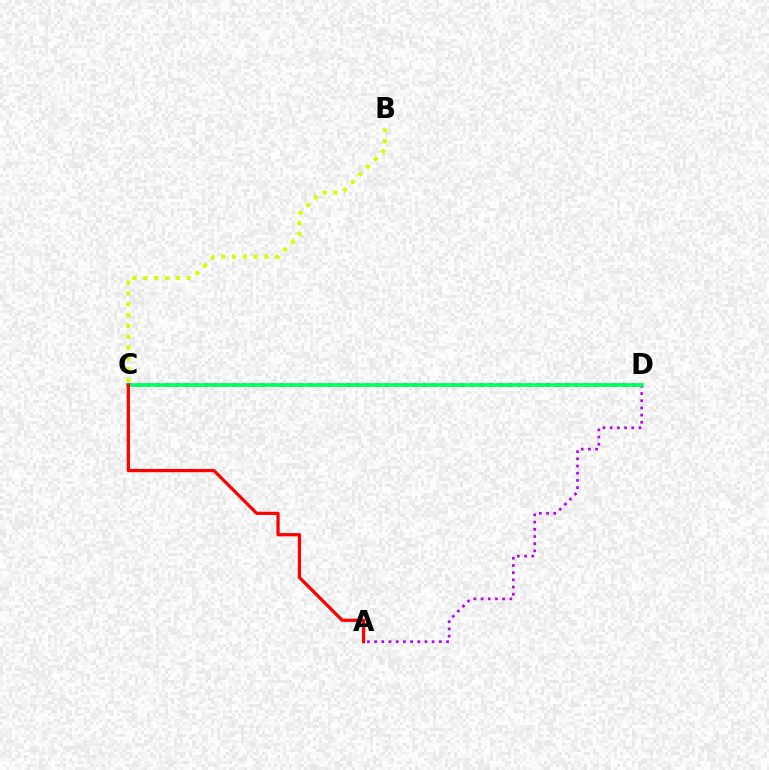{('C', 'D'): [{'color': '#0074ff', 'line_style': 'dotted', 'thickness': 2.58}, {'color': '#00ff5c', 'line_style': 'solid', 'thickness': 2.64}], ('A', 'D'): [{'color': '#b900ff', 'line_style': 'dotted', 'thickness': 1.95}], ('B', 'C'): [{'color': '#d1ff00', 'line_style': 'dotted', 'thickness': 2.94}], ('A', 'C'): [{'color': '#ff0000', 'line_style': 'solid', 'thickness': 2.33}]}